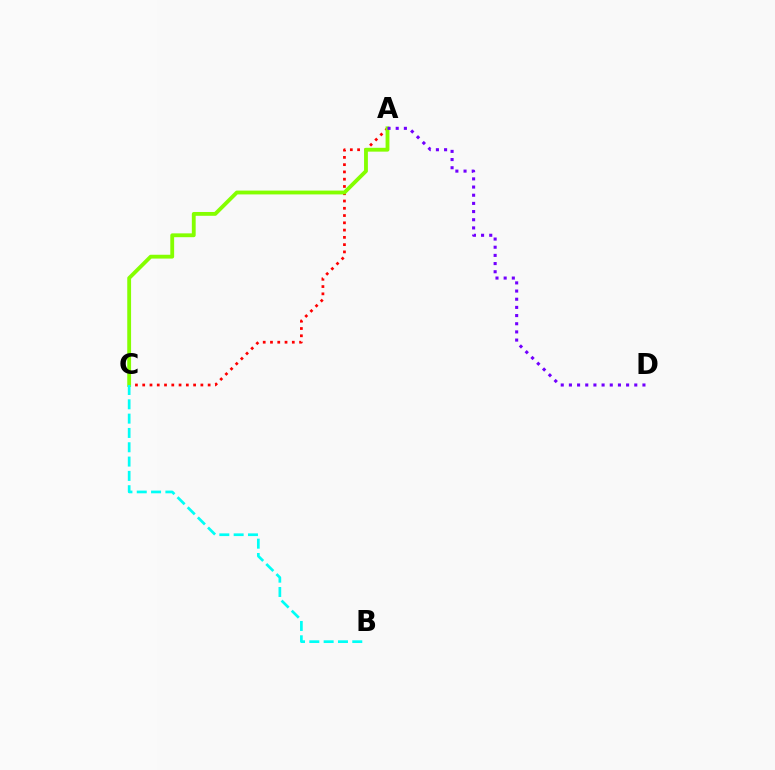{('A', 'C'): [{'color': '#ff0000', 'line_style': 'dotted', 'thickness': 1.98}, {'color': '#84ff00', 'line_style': 'solid', 'thickness': 2.75}], ('A', 'D'): [{'color': '#7200ff', 'line_style': 'dotted', 'thickness': 2.22}], ('B', 'C'): [{'color': '#00fff6', 'line_style': 'dashed', 'thickness': 1.94}]}